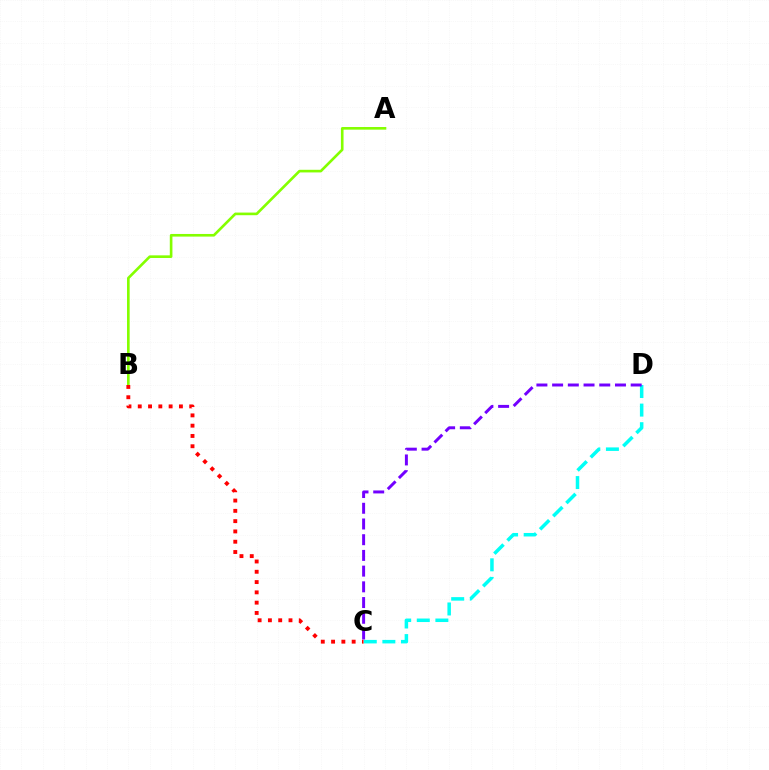{('A', 'B'): [{'color': '#84ff00', 'line_style': 'solid', 'thickness': 1.9}], ('B', 'C'): [{'color': '#ff0000', 'line_style': 'dotted', 'thickness': 2.8}], ('C', 'D'): [{'color': '#00fff6', 'line_style': 'dashed', 'thickness': 2.53}, {'color': '#7200ff', 'line_style': 'dashed', 'thickness': 2.13}]}